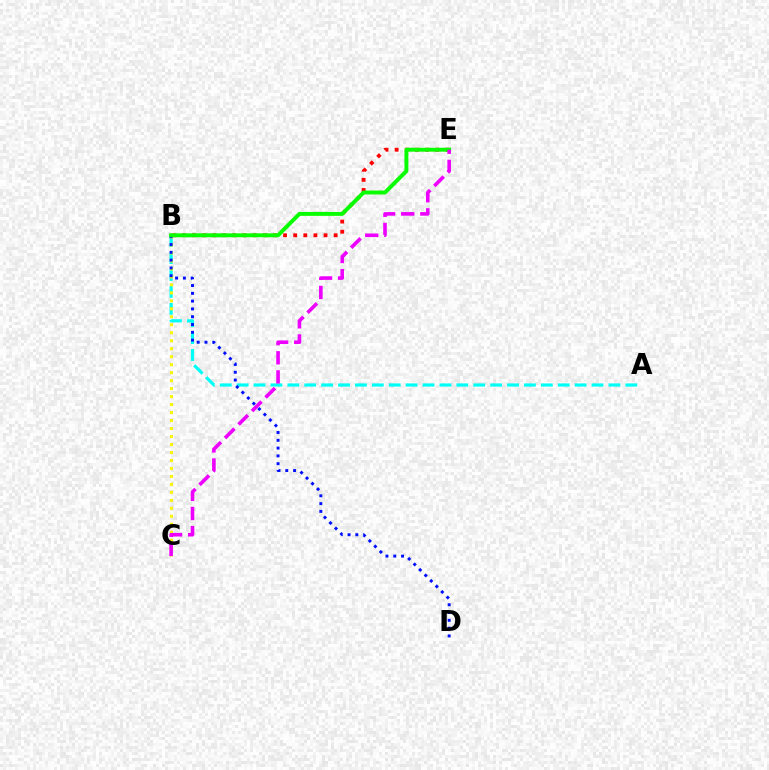{('A', 'B'): [{'color': '#00fff6', 'line_style': 'dashed', 'thickness': 2.3}], ('B', 'C'): [{'color': '#fcf500', 'line_style': 'dotted', 'thickness': 2.17}], ('B', 'E'): [{'color': '#ff0000', 'line_style': 'dotted', 'thickness': 2.75}, {'color': '#08ff00', 'line_style': 'solid', 'thickness': 2.84}], ('B', 'D'): [{'color': '#0010ff', 'line_style': 'dotted', 'thickness': 2.12}], ('C', 'E'): [{'color': '#ee00ff', 'line_style': 'dashed', 'thickness': 2.6}]}